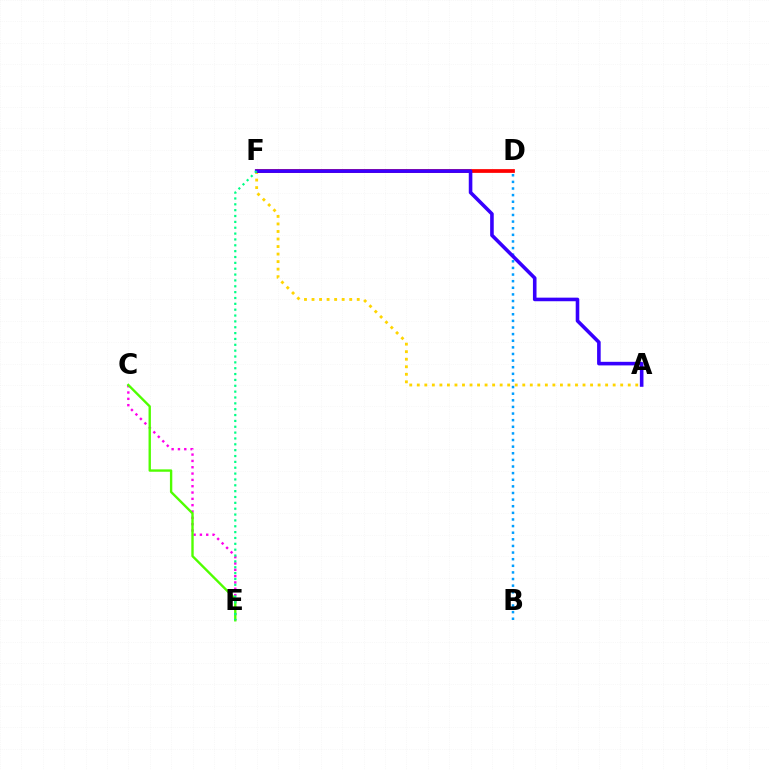{('A', 'F'): [{'color': '#ffd500', 'line_style': 'dotted', 'thickness': 2.05}, {'color': '#3700ff', 'line_style': 'solid', 'thickness': 2.58}], ('D', 'F'): [{'color': '#ff0000', 'line_style': 'solid', 'thickness': 2.69}], ('B', 'D'): [{'color': '#009eff', 'line_style': 'dotted', 'thickness': 1.8}], ('C', 'E'): [{'color': '#ff00ed', 'line_style': 'dotted', 'thickness': 1.72}, {'color': '#4fff00', 'line_style': 'solid', 'thickness': 1.71}], ('E', 'F'): [{'color': '#00ff86', 'line_style': 'dotted', 'thickness': 1.59}]}